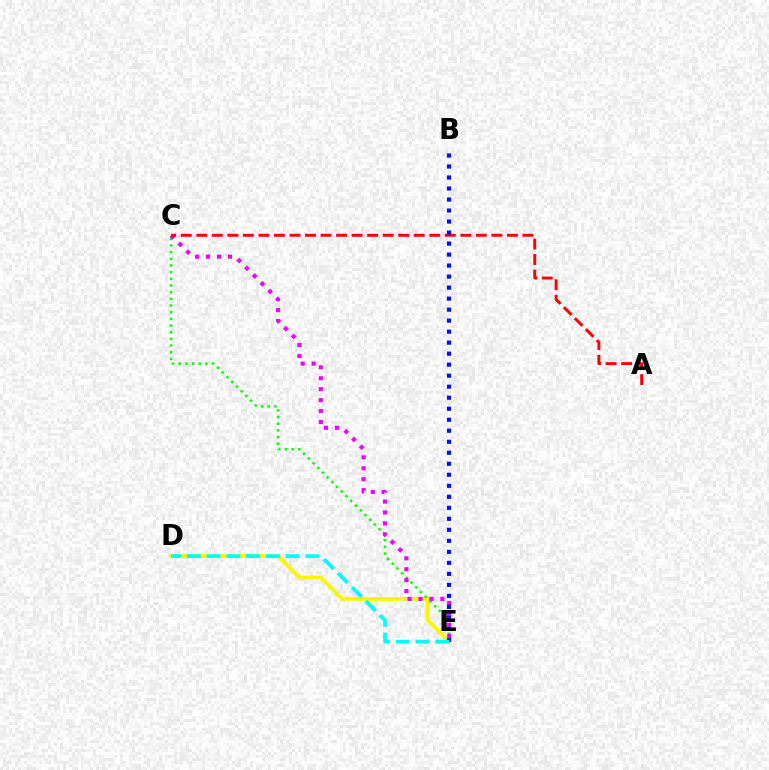{('D', 'E'): [{'color': '#fcf500', 'line_style': 'solid', 'thickness': 2.71}, {'color': '#00fff6', 'line_style': 'dashed', 'thickness': 2.69}], ('C', 'E'): [{'color': '#08ff00', 'line_style': 'dotted', 'thickness': 1.81}, {'color': '#ee00ff', 'line_style': 'dotted', 'thickness': 2.97}], ('A', 'C'): [{'color': '#ff0000', 'line_style': 'dashed', 'thickness': 2.11}], ('B', 'E'): [{'color': '#0010ff', 'line_style': 'dotted', 'thickness': 2.99}]}